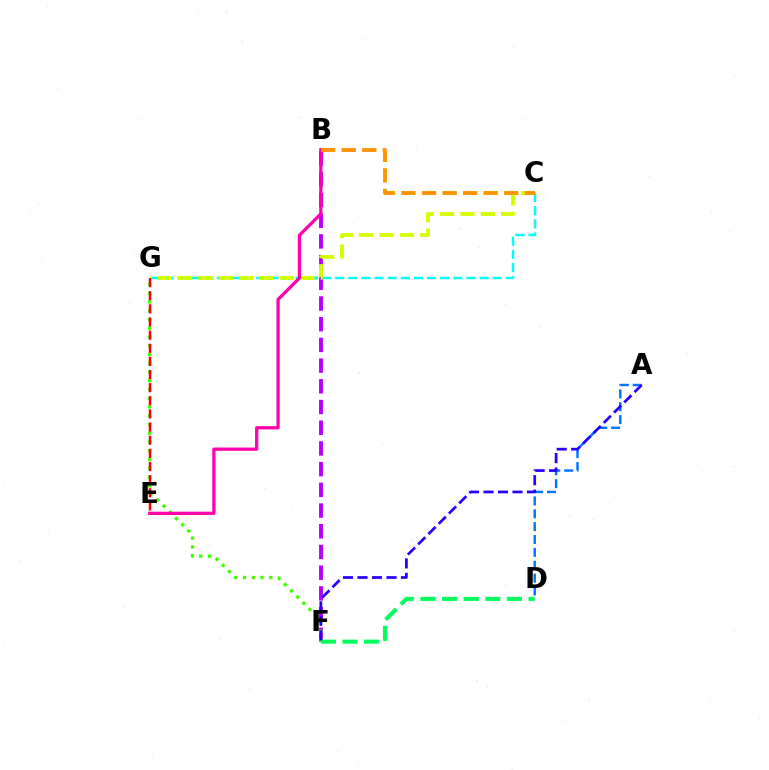{('B', 'F'): [{'color': '#b900ff', 'line_style': 'dashed', 'thickness': 2.81}], ('C', 'G'): [{'color': '#00fff6', 'line_style': 'dashed', 'thickness': 1.78}, {'color': '#d1ff00', 'line_style': 'dashed', 'thickness': 2.77}], ('A', 'D'): [{'color': '#0074ff', 'line_style': 'dashed', 'thickness': 1.75}], ('F', 'G'): [{'color': '#3dff00', 'line_style': 'dotted', 'thickness': 2.38}], ('D', 'F'): [{'color': '#00ff5c', 'line_style': 'dashed', 'thickness': 2.94}], ('E', 'G'): [{'color': '#ff0000', 'line_style': 'dashed', 'thickness': 1.78}], ('B', 'E'): [{'color': '#ff00ac', 'line_style': 'solid', 'thickness': 2.33}], ('B', 'C'): [{'color': '#ff9400', 'line_style': 'dashed', 'thickness': 2.79}], ('A', 'F'): [{'color': '#2500ff', 'line_style': 'dashed', 'thickness': 1.97}]}